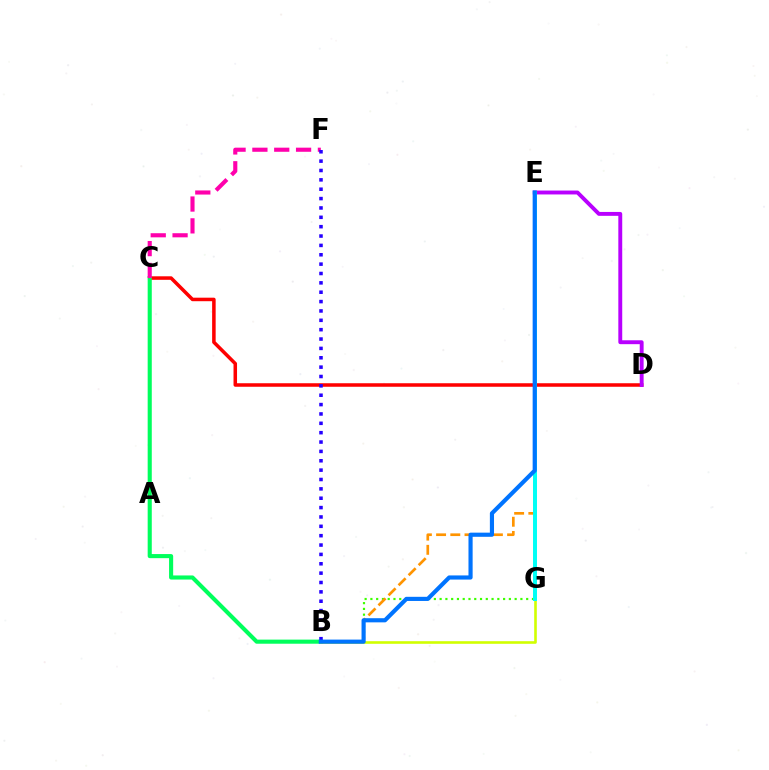{('B', 'G'): [{'color': '#3dff00', 'line_style': 'dotted', 'thickness': 1.57}, {'color': '#d1ff00', 'line_style': 'solid', 'thickness': 1.88}], ('B', 'E'): [{'color': '#ff9400', 'line_style': 'dashed', 'thickness': 1.93}, {'color': '#0074ff', 'line_style': 'solid', 'thickness': 2.99}], ('C', 'D'): [{'color': '#ff0000', 'line_style': 'solid', 'thickness': 2.54}], ('B', 'C'): [{'color': '#00ff5c', 'line_style': 'solid', 'thickness': 2.95}], ('C', 'F'): [{'color': '#ff00ac', 'line_style': 'dashed', 'thickness': 2.97}], ('D', 'E'): [{'color': '#b900ff', 'line_style': 'solid', 'thickness': 2.81}], ('B', 'F'): [{'color': '#2500ff', 'line_style': 'dotted', 'thickness': 2.54}], ('E', 'G'): [{'color': '#00fff6', 'line_style': 'solid', 'thickness': 2.86}]}